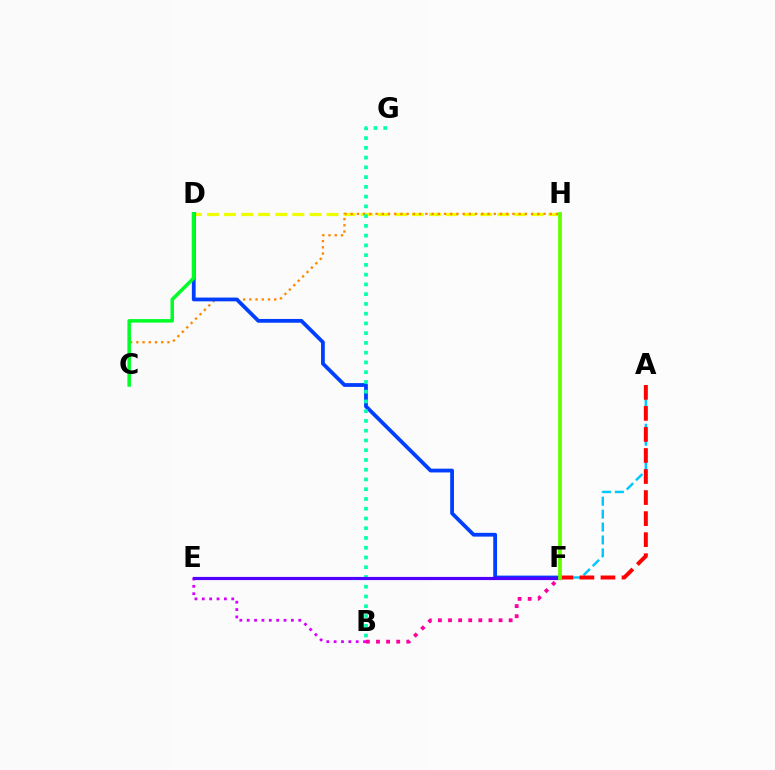{('D', 'H'): [{'color': '#eeff00', 'line_style': 'dashed', 'thickness': 2.32}], ('C', 'H'): [{'color': '#ff8800', 'line_style': 'dotted', 'thickness': 1.69}], ('A', 'F'): [{'color': '#00c7ff', 'line_style': 'dashed', 'thickness': 1.76}, {'color': '#ff0000', 'line_style': 'dashed', 'thickness': 2.86}], ('B', 'E'): [{'color': '#d600ff', 'line_style': 'dotted', 'thickness': 2.0}], ('D', 'F'): [{'color': '#003fff', 'line_style': 'solid', 'thickness': 2.72}], ('B', 'F'): [{'color': '#ff00a0', 'line_style': 'dotted', 'thickness': 2.75}], ('C', 'D'): [{'color': '#00ff27', 'line_style': 'solid', 'thickness': 2.53}], ('B', 'G'): [{'color': '#00ffaf', 'line_style': 'dotted', 'thickness': 2.65}], ('E', 'F'): [{'color': '#4f00ff', 'line_style': 'solid', 'thickness': 2.28}], ('F', 'H'): [{'color': '#66ff00', 'line_style': 'solid', 'thickness': 2.72}]}